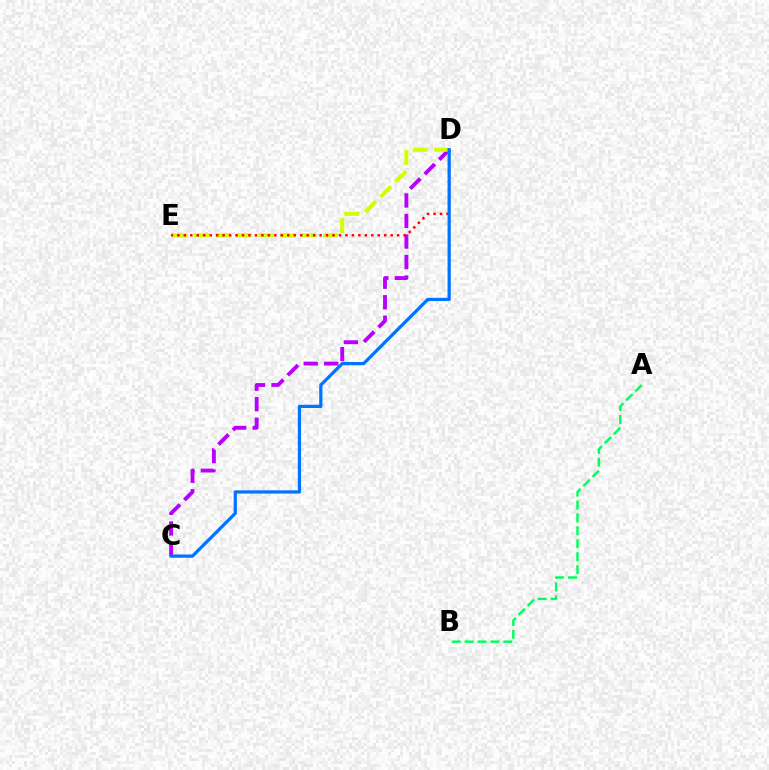{('A', 'B'): [{'color': '#00ff5c', 'line_style': 'dashed', 'thickness': 1.75}], ('C', 'D'): [{'color': '#b900ff', 'line_style': 'dashed', 'thickness': 2.79}, {'color': '#0074ff', 'line_style': 'solid', 'thickness': 2.33}], ('D', 'E'): [{'color': '#d1ff00', 'line_style': 'dashed', 'thickness': 2.92}, {'color': '#ff0000', 'line_style': 'dotted', 'thickness': 1.76}]}